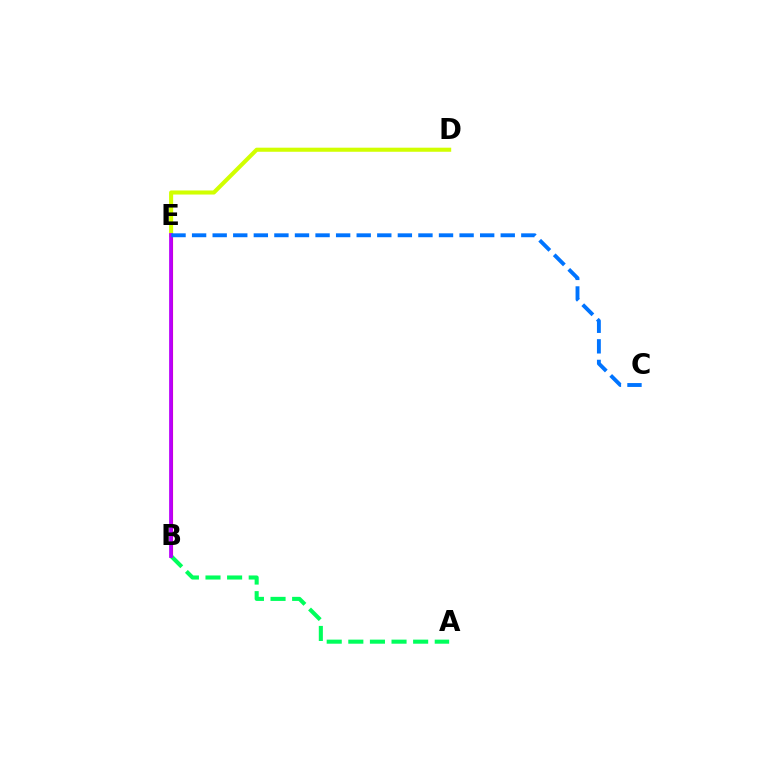{('B', 'E'): [{'color': '#ff0000', 'line_style': 'solid', 'thickness': 2.23}, {'color': '#b900ff', 'line_style': 'solid', 'thickness': 2.7}], ('A', 'B'): [{'color': '#00ff5c', 'line_style': 'dashed', 'thickness': 2.94}], ('D', 'E'): [{'color': '#d1ff00', 'line_style': 'solid', 'thickness': 2.93}], ('C', 'E'): [{'color': '#0074ff', 'line_style': 'dashed', 'thickness': 2.8}]}